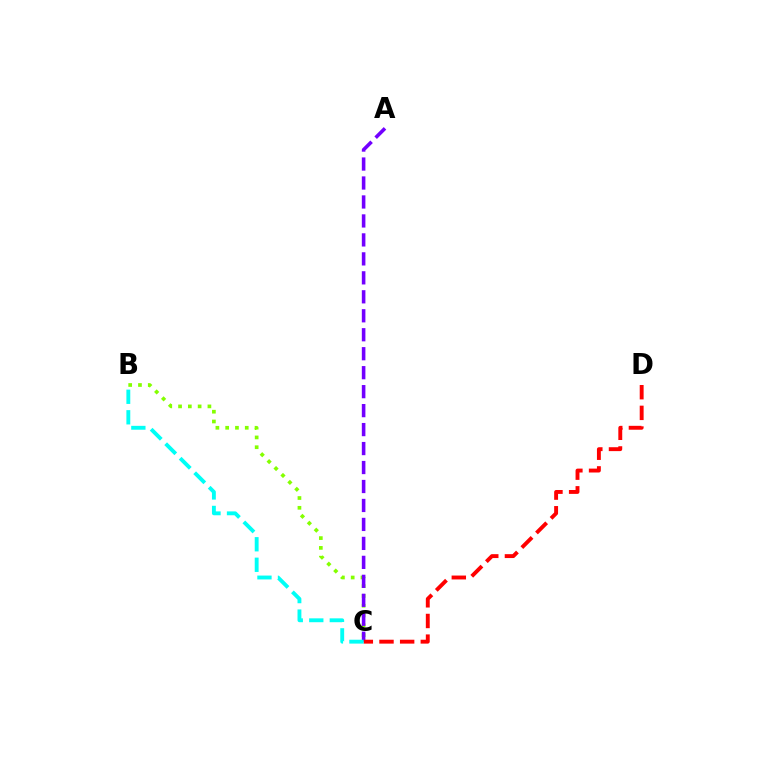{('B', 'C'): [{'color': '#84ff00', 'line_style': 'dotted', 'thickness': 2.66}, {'color': '#00fff6', 'line_style': 'dashed', 'thickness': 2.79}], ('A', 'C'): [{'color': '#7200ff', 'line_style': 'dashed', 'thickness': 2.58}], ('C', 'D'): [{'color': '#ff0000', 'line_style': 'dashed', 'thickness': 2.81}]}